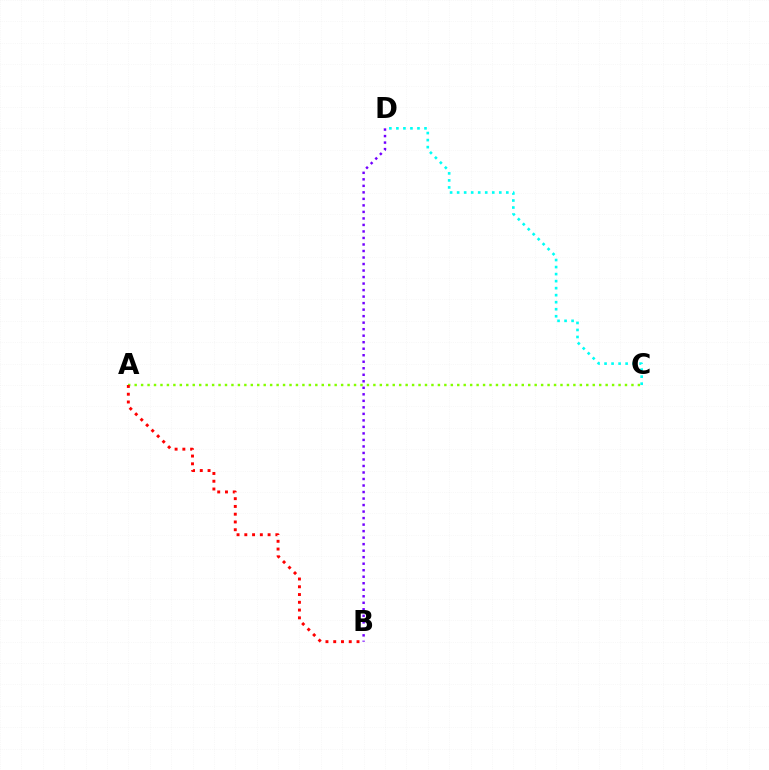{('C', 'D'): [{'color': '#00fff6', 'line_style': 'dotted', 'thickness': 1.91}], ('A', 'C'): [{'color': '#84ff00', 'line_style': 'dotted', 'thickness': 1.75}], ('B', 'D'): [{'color': '#7200ff', 'line_style': 'dotted', 'thickness': 1.77}], ('A', 'B'): [{'color': '#ff0000', 'line_style': 'dotted', 'thickness': 2.11}]}